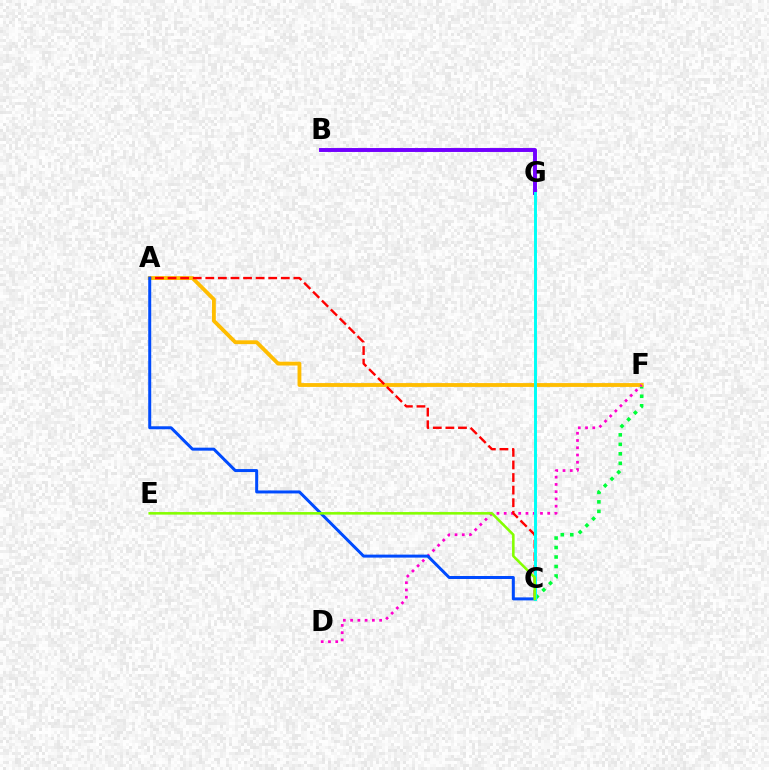{('C', 'F'): [{'color': '#00ff39', 'line_style': 'dotted', 'thickness': 2.58}], ('A', 'F'): [{'color': '#ffbd00', 'line_style': 'solid', 'thickness': 2.76}], ('D', 'F'): [{'color': '#ff00cf', 'line_style': 'dotted', 'thickness': 1.97}], ('A', 'C'): [{'color': '#ff0000', 'line_style': 'dashed', 'thickness': 1.71}, {'color': '#004bff', 'line_style': 'solid', 'thickness': 2.15}], ('B', 'G'): [{'color': '#7200ff', 'line_style': 'solid', 'thickness': 2.83}], ('C', 'G'): [{'color': '#00fff6', 'line_style': 'solid', 'thickness': 2.12}], ('C', 'E'): [{'color': '#84ff00', 'line_style': 'solid', 'thickness': 1.84}]}